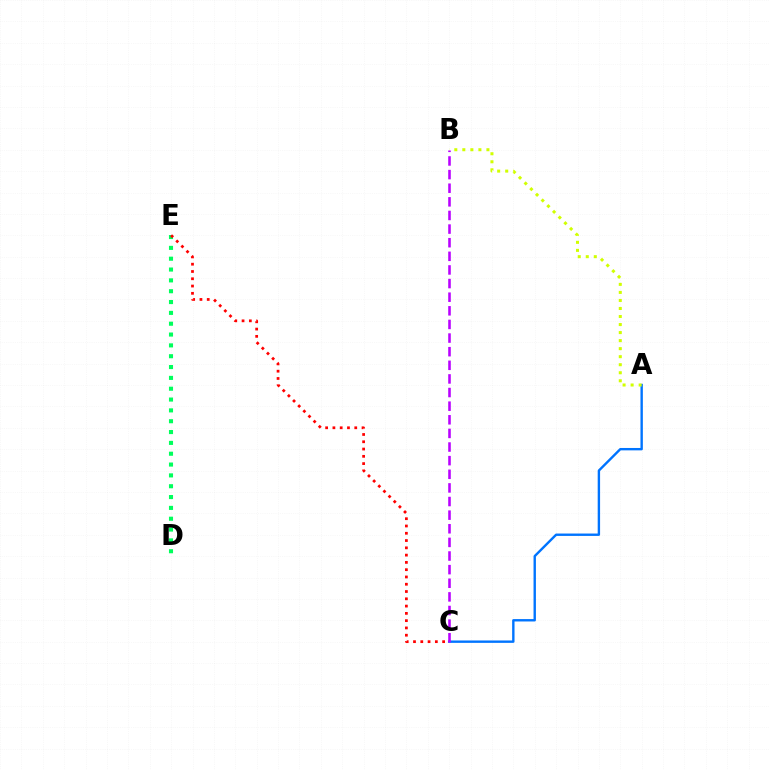{('D', 'E'): [{'color': '#00ff5c', 'line_style': 'dotted', 'thickness': 2.94}], ('A', 'C'): [{'color': '#0074ff', 'line_style': 'solid', 'thickness': 1.72}], ('C', 'E'): [{'color': '#ff0000', 'line_style': 'dotted', 'thickness': 1.98}], ('A', 'B'): [{'color': '#d1ff00', 'line_style': 'dotted', 'thickness': 2.18}], ('B', 'C'): [{'color': '#b900ff', 'line_style': 'dashed', 'thickness': 1.85}]}